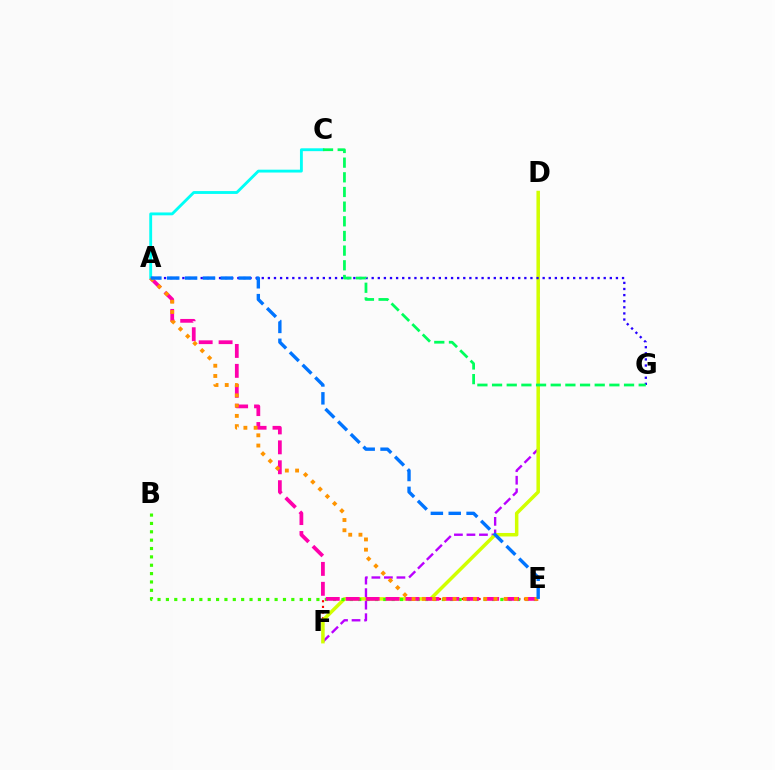{('A', 'C'): [{'color': '#00fff6', 'line_style': 'solid', 'thickness': 2.05}], ('D', 'F'): [{'color': '#b900ff', 'line_style': 'dashed', 'thickness': 1.7}, {'color': '#d1ff00', 'line_style': 'solid', 'thickness': 2.52}], ('E', 'F'): [{'color': '#ff0000', 'line_style': 'dotted', 'thickness': 1.54}], ('A', 'G'): [{'color': '#2500ff', 'line_style': 'dotted', 'thickness': 1.66}], ('B', 'E'): [{'color': '#3dff00', 'line_style': 'dotted', 'thickness': 2.27}], ('A', 'E'): [{'color': '#ff00ac', 'line_style': 'dashed', 'thickness': 2.71}, {'color': '#ff9400', 'line_style': 'dotted', 'thickness': 2.78}, {'color': '#0074ff', 'line_style': 'dashed', 'thickness': 2.43}], ('C', 'G'): [{'color': '#00ff5c', 'line_style': 'dashed', 'thickness': 1.99}]}